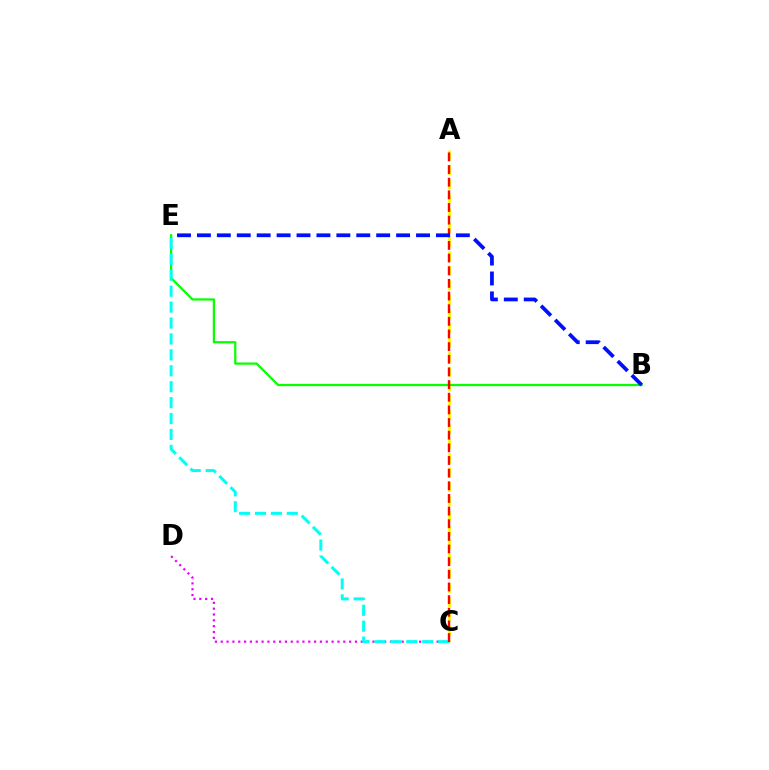{('A', 'C'): [{'color': '#fcf500', 'line_style': 'dashed', 'thickness': 1.96}, {'color': '#ff0000', 'line_style': 'dashed', 'thickness': 1.72}], ('B', 'E'): [{'color': '#08ff00', 'line_style': 'solid', 'thickness': 1.61}, {'color': '#0010ff', 'line_style': 'dashed', 'thickness': 2.71}], ('C', 'D'): [{'color': '#ee00ff', 'line_style': 'dotted', 'thickness': 1.59}], ('C', 'E'): [{'color': '#00fff6', 'line_style': 'dashed', 'thickness': 2.16}]}